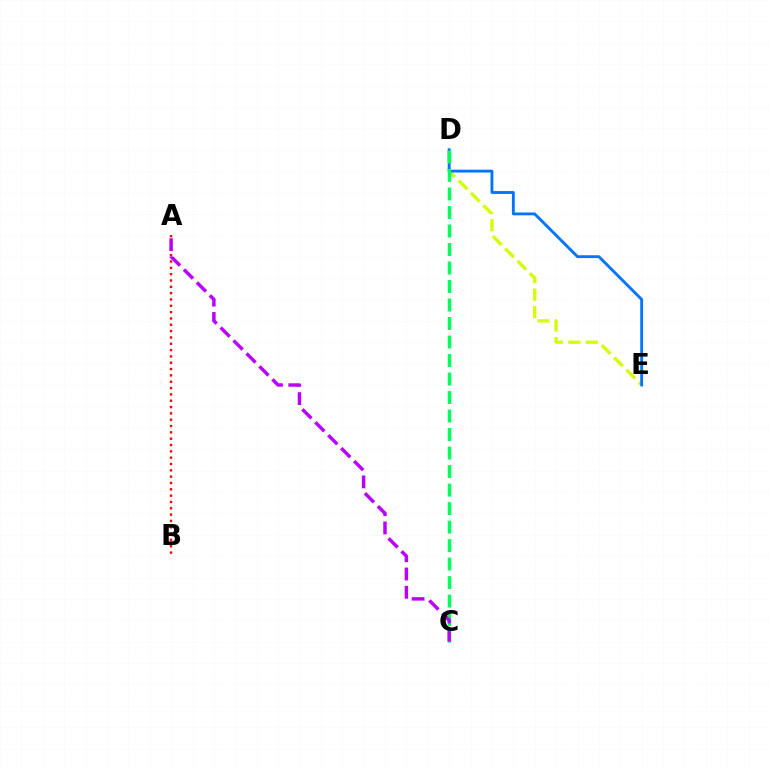{('A', 'B'): [{'color': '#ff0000', 'line_style': 'dotted', 'thickness': 1.72}], ('D', 'E'): [{'color': '#d1ff00', 'line_style': 'dashed', 'thickness': 2.37}, {'color': '#0074ff', 'line_style': 'solid', 'thickness': 2.05}], ('C', 'D'): [{'color': '#00ff5c', 'line_style': 'dashed', 'thickness': 2.51}], ('A', 'C'): [{'color': '#b900ff', 'line_style': 'dashed', 'thickness': 2.49}]}